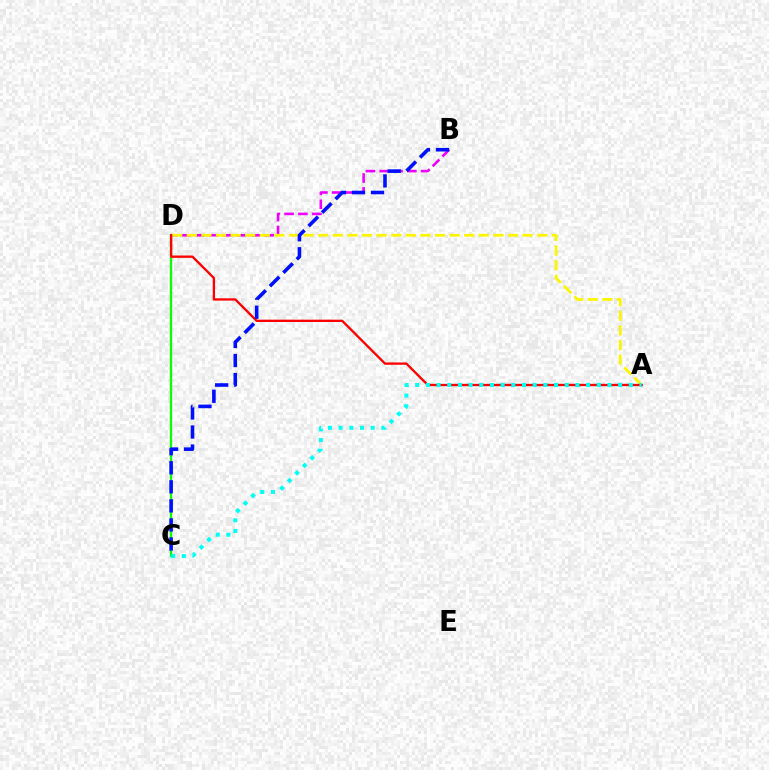{('C', 'D'): [{'color': '#08ff00', 'line_style': 'solid', 'thickness': 1.62}], ('B', 'D'): [{'color': '#ee00ff', 'line_style': 'dashed', 'thickness': 1.87}], ('A', 'D'): [{'color': '#fcf500', 'line_style': 'dashed', 'thickness': 1.98}, {'color': '#ff0000', 'line_style': 'solid', 'thickness': 1.67}], ('B', 'C'): [{'color': '#0010ff', 'line_style': 'dashed', 'thickness': 2.59}], ('A', 'C'): [{'color': '#00fff6', 'line_style': 'dotted', 'thickness': 2.9}]}